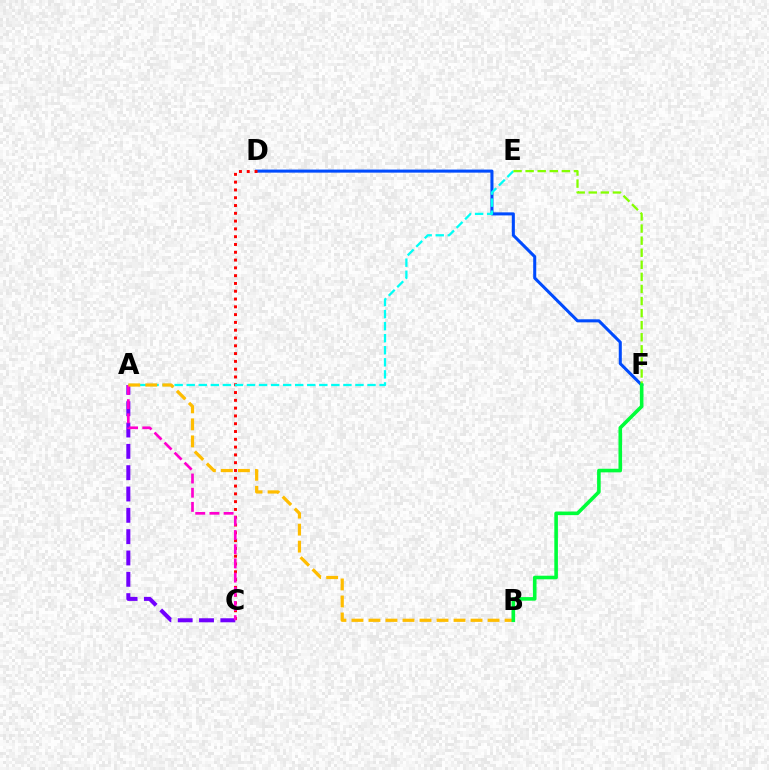{('D', 'F'): [{'color': '#004bff', 'line_style': 'solid', 'thickness': 2.2}], ('C', 'D'): [{'color': '#ff0000', 'line_style': 'dotted', 'thickness': 2.12}], ('A', 'C'): [{'color': '#7200ff', 'line_style': 'dashed', 'thickness': 2.9}, {'color': '#ff00cf', 'line_style': 'dashed', 'thickness': 1.93}], ('A', 'E'): [{'color': '#00fff6', 'line_style': 'dashed', 'thickness': 1.64}], ('A', 'B'): [{'color': '#ffbd00', 'line_style': 'dashed', 'thickness': 2.31}], ('E', 'F'): [{'color': '#84ff00', 'line_style': 'dashed', 'thickness': 1.64}], ('B', 'F'): [{'color': '#00ff39', 'line_style': 'solid', 'thickness': 2.59}]}